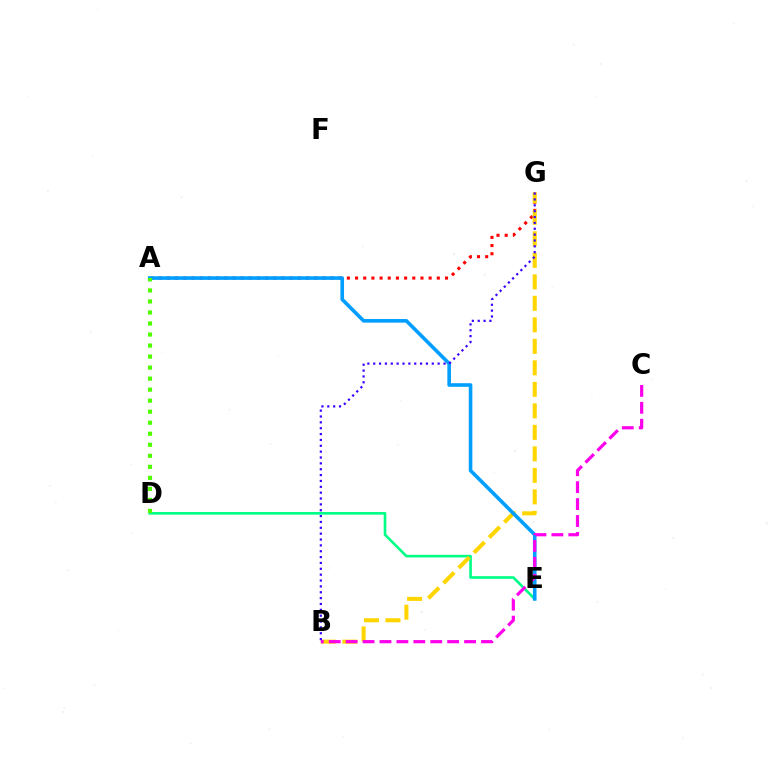{('A', 'G'): [{'color': '#ff0000', 'line_style': 'dotted', 'thickness': 2.22}], ('D', 'E'): [{'color': '#00ff86', 'line_style': 'solid', 'thickness': 1.9}], ('B', 'G'): [{'color': '#ffd500', 'line_style': 'dashed', 'thickness': 2.92}, {'color': '#3700ff', 'line_style': 'dotted', 'thickness': 1.59}], ('A', 'E'): [{'color': '#009eff', 'line_style': 'solid', 'thickness': 2.6}], ('A', 'D'): [{'color': '#4fff00', 'line_style': 'dotted', 'thickness': 3.0}], ('B', 'C'): [{'color': '#ff00ed', 'line_style': 'dashed', 'thickness': 2.3}]}